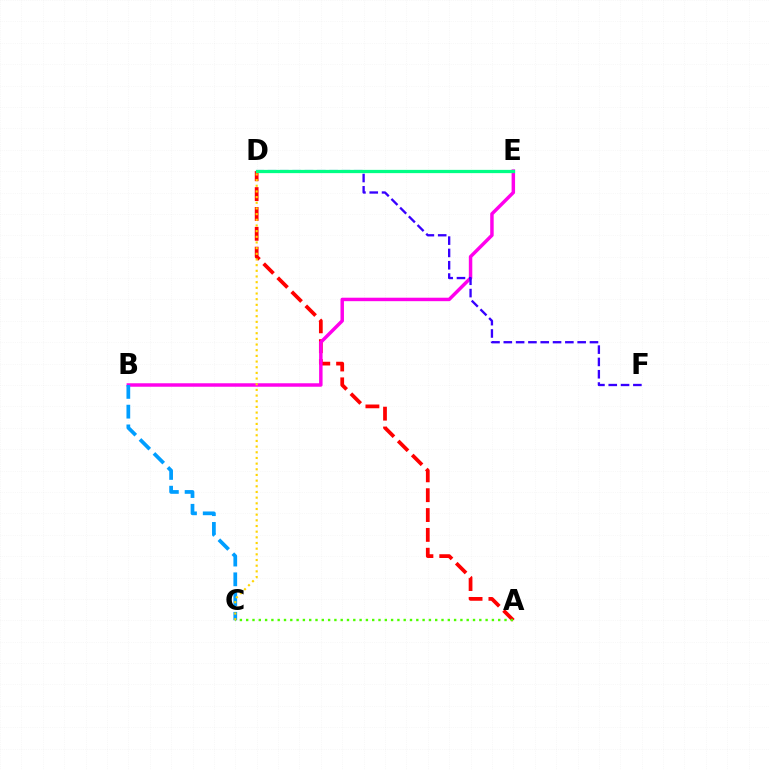{('A', 'D'): [{'color': '#ff0000', 'line_style': 'dashed', 'thickness': 2.7}], ('B', 'E'): [{'color': '#ff00ed', 'line_style': 'solid', 'thickness': 2.5}], ('A', 'C'): [{'color': '#4fff00', 'line_style': 'dotted', 'thickness': 1.71}], ('D', 'F'): [{'color': '#3700ff', 'line_style': 'dashed', 'thickness': 1.67}], ('D', 'E'): [{'color': '#00ff86', 'line_style': 'solid', 'thickness': 2.35}], ('B', 'C'): [{'color': '#009eff', 'line_style': 'dashed', 'thickness': 2.68}], ('C', 'D'): [{'color': '#ffd500', 'line_style': 'dotted', 'thickness': 1.54}]}